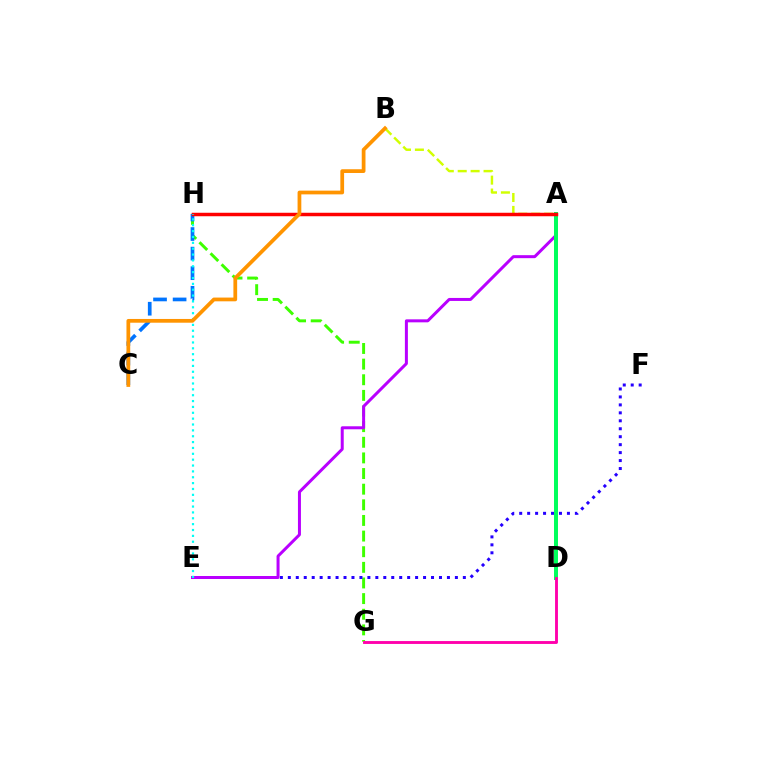{('A', 'B'): [{'color': '#d1ff00', 'line_style': 'dashed', 'thickness': 1.75}], ('G', 'H'): [{'color': '#3dff00', 'line_style': 'dashed', 'thickness': 2.12}], ('E', 'F'): [{'color': '#2500ff', 'line_style': 'dotted', 'thickness': 2.16}], ('A', 'E'): [{'color': '#b900ff', 'line_style': 'solid', 'thickness': 2.16}], ('A', 'D'): [{'color': '#00ff5c', 'line_style': 'solid', 'thickness': 2.87}], ('C', 'H'): [{'color': '#0074ff', 'line_style': 'dashed', 'thickness': 2.66}], ('A', 'H'): [{'color': '#ff0000', 'line_style': 'solid', 'thickness': 2.5}], ('D', 'G'): [{'color': '#ff00ac', 'line_style': 'solid', 'thickness': 2.07}], ('E', 'H'): [{'color': '#00fff6', 'line_style': 'dotted', 'thickness': 1.59}], ('B', 'C'): [{'color': '#ff9400', 'line_style': 'solid', 'thickness': 2.7}]}